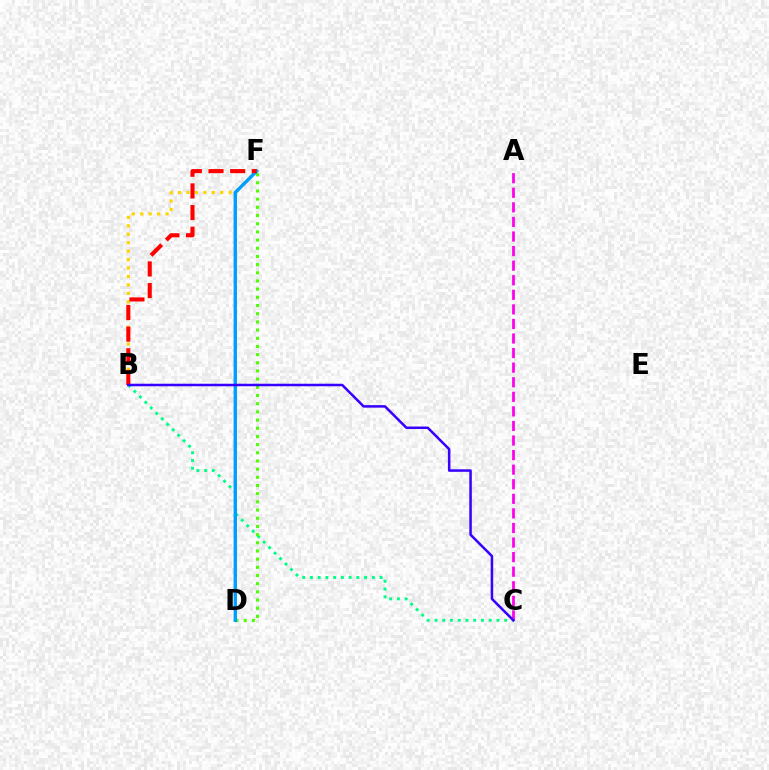{('B', 'C'): [{'color': '#00ff86', 'line_style': 'dotted', 'thickness': 2.1}, {'color': '#3700ff', 'line_style': 'solid', 'thickness': 1.81}], ('A', 'C'): [{'color': '#ff00ed', 'line_style': 'dashed', 'thickness': 1.98}], ('B', 'F'): [{'color': '#ffd500', 'line_style': 'dotted', 'thickness': 2.29}, {'color': '#ff0000', 'line_style': 'dashed', 'thickness': 2.94}], ('D', 'F'): [{'color': '#4fff00', 'line_style': 'dotted', 'thickness': 2.22}, {'color': '#009eff', 'line_style': 'solid', 'thickness': 2.44}]}